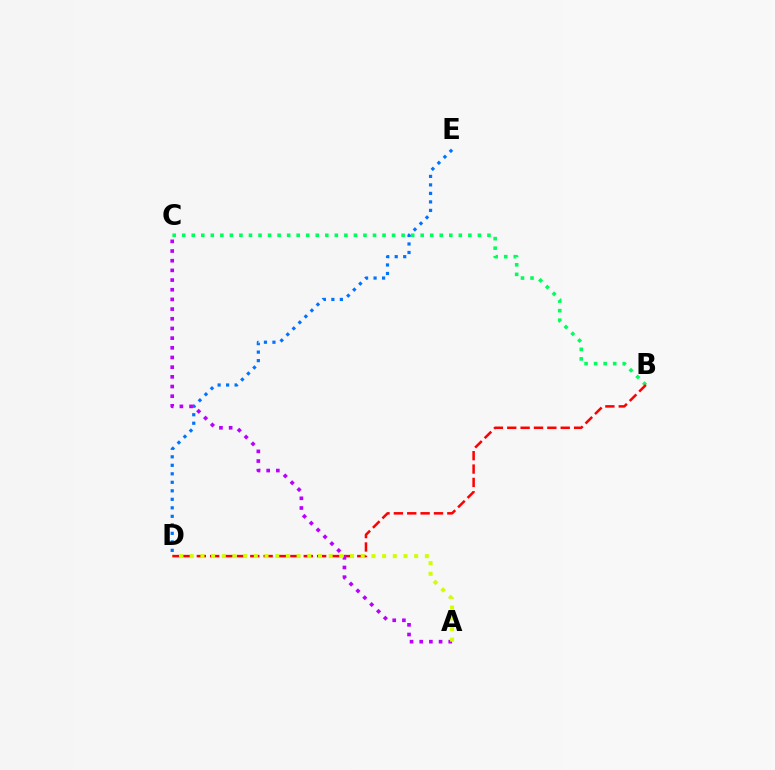{('D', 'E'): [{'color': '#0074ff', 'line_style': 'dotted', 'thickness': 2.31}], ('B', 'C'): [{'color': '#00ff5c', 'line_style': 'dotted', 'thickness': 2.59}], ('B', 'D'): [{'color': '#ff0000', 'line_style': 'dashed', 'thickness': 1.82}], ('A', 'C'): [{'color': '#b900ff', 'line_style': 'dotted', 'thickness': 2.63}], ('A', 'D'): [{'color': '#d1ff00', 'line_style': 'dotted', 'thickness': 2.9}]}